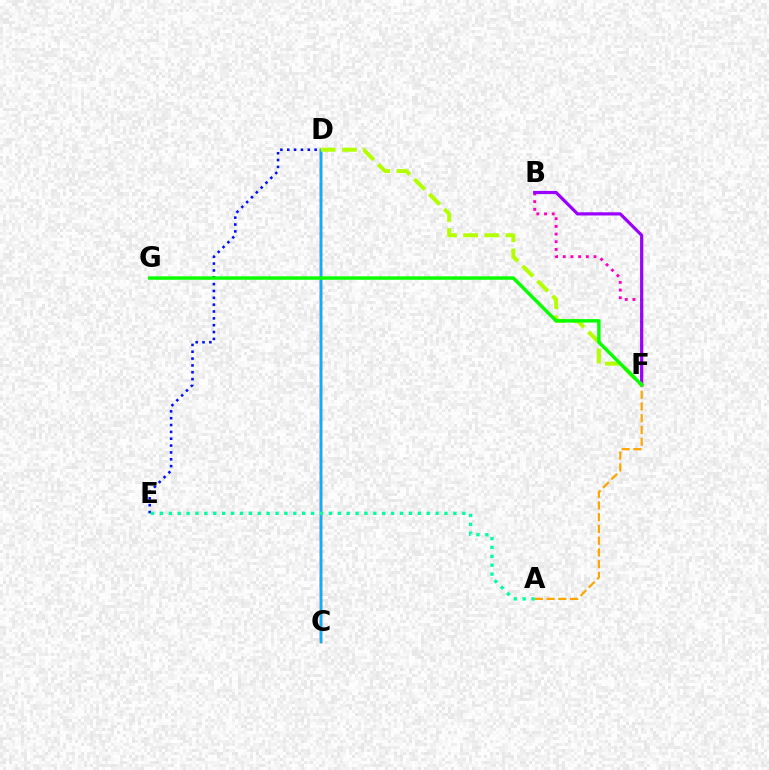{('B', 'F'): [{'color': '#ff00bd', 'line_style': 'dotted', 'thickness': 2.09}, {'color': '#9b00ff', 'line_style': 'solid', 'thickness': 2.3}], ('D', 'E'): [{'color': '#0010ff', 'line_style': 'dotted', 'thickness': 1.86}], ('C', 'D'): [{'color': '#ff0000', 'line_style': 'solid', 'thickness': 1.74}, {'color': '#00b5ff', 'line_style': 'solid', 'thickness': 1.78}], ('D', 'F'): [{'color': '#b3ff00', 'line_style': 'dashed', 'thickness': 2.87}], ('A', 'F'): [{'color': '#ffa500', 'line_style': 'dashed', 'thickness': 1.6}], ('A', 'E'): [{'color': '#00ff9d', 'line_style': 'dotted', 'thickness': 2.42}], ('F', 'G'): [{'color': '#08ff00', 'line_style': 'solid', 'thickness': 2.46}]}